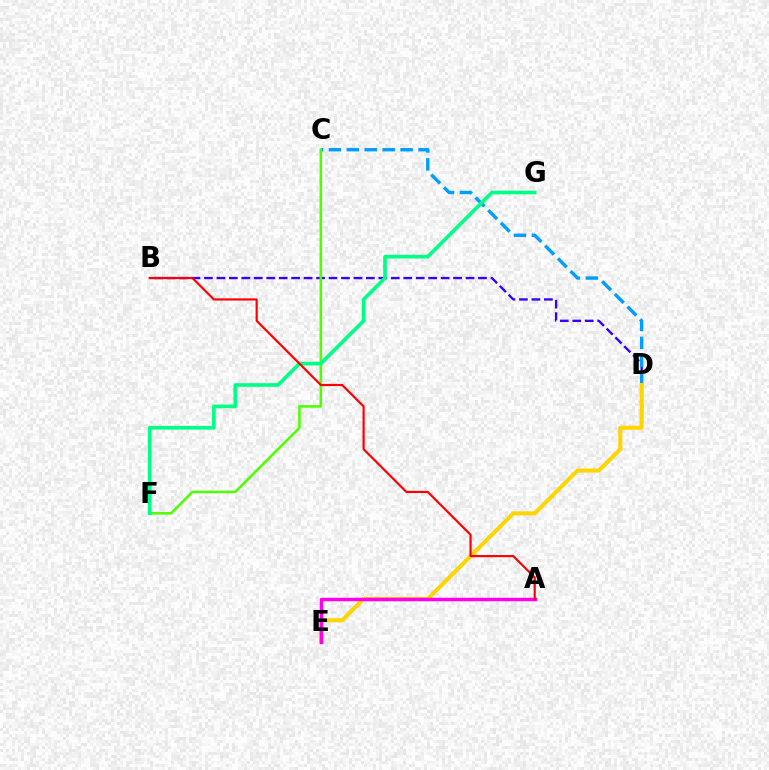{('B', 'D'): [{'color': '#3700ff', 'line_style': 'dashed', 'thickness': 1.69}], ('C', 'D'): [{'color': '#009eff', 'line_style': 'dashed', 'thickness': 2.43}], ('C', 'F'): [{'color': '#4fff00', 'line_style': 'solid', 'thickness': 1.84}], ('D', 'E'): [{'color': '#ffd500', 'line_style': 'solid', 'thickness': 2.9}], ('A', 'E'): [{'color': '#ff00ed', 'line_style': 'solid', 'thickness': 2.51}], ('F', 'G'): [{'color': '#00ff86', 'line_style': 'solid', 'thickness': 2.64}], ('A', 'B'): [{'color': '#ff0000', 'line_style': 'solid', 'thickness': 1.56}]}